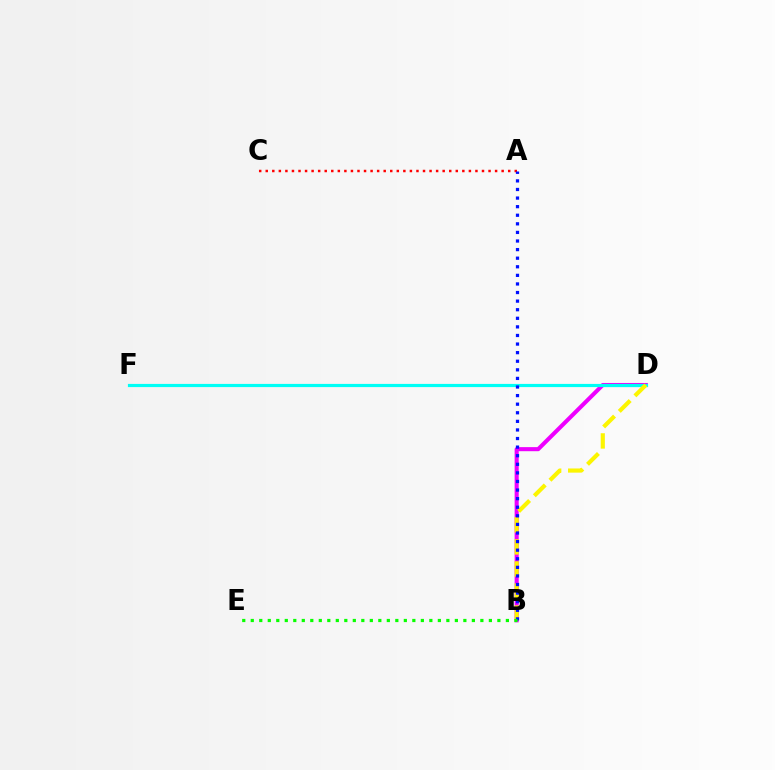{('B', 'D'): [{'color': '#ee00ff', 'line_style': 'solid', 'thickness': 2.93}, {'color': '#fcf500', 'line_style': 'dashed', 'thickness': 3.0}], ('A', 'C'): [{'color': '#ff0000', 'line_style': 'dotted', 'thickness': 1.78}], ('D', 'F'): [{'color': '#00fff6', 'line_style': 'solid', 'thickness': 2.3}], ('A', 'B'): [{'color': '#0010ff', 'line_style': 'dotted', 'thickness': 2.33}], ('B', 'E'): [{'color': '#08ff00', 'line_style': 'dotted', 'thickness': 2.31}]}